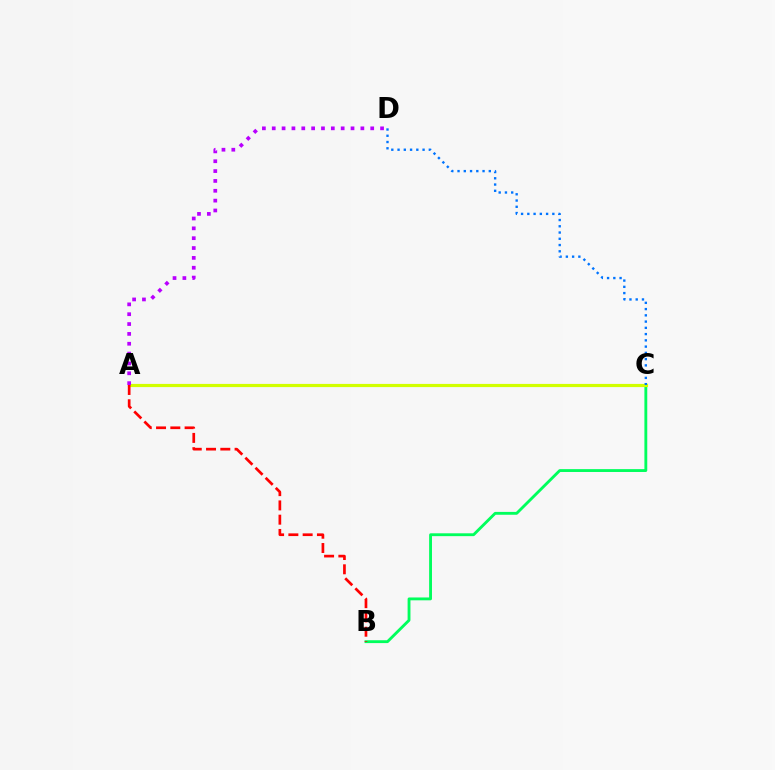{('B', 'C'): [{'color': '#00ff5c', 'line_style': 'solid', 'thickness': 2.05}], ('A', 'C'): [{'color': '#d1ff00', 'line_style': 'solid', 'thickness': 2.29}], ('A', 'B'): [{'color': '#ff0000', 'line_style': 'dashed', 'thickness': 1.94}], ('C', 'D'): [{'color': '#0074ff', 'line_style': 'dotted', 'thickness': 1.7}], ('A', 'D'): [{'color': '#b900ff', 'line_style': 'dotted', 'thickness': 2.68}]}